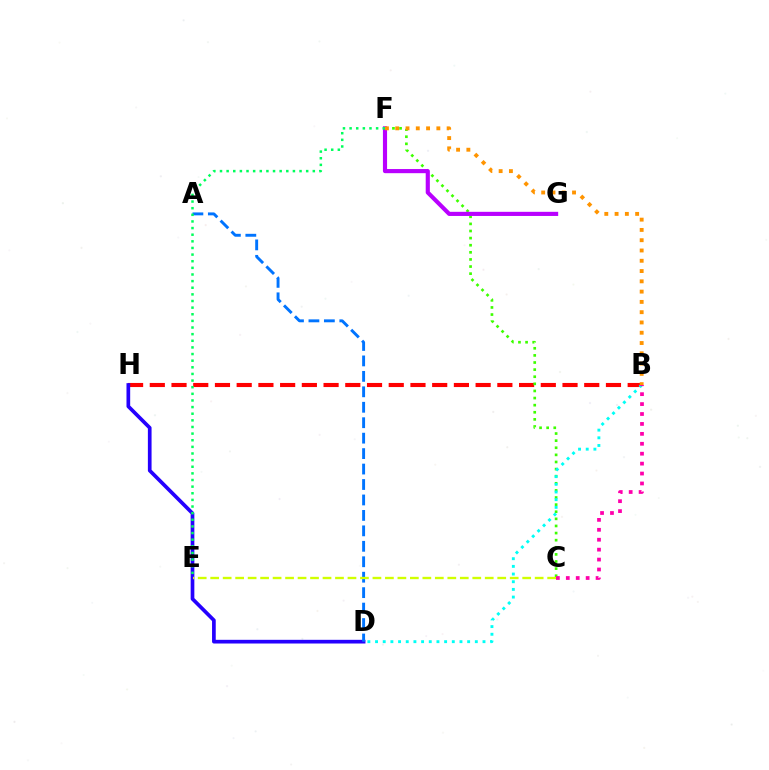{('B', 'H'): [{'color': '#ff0000', 'line_style': 'dashed', 'thickness': 2.95}], ('C', 'F'): [{'color': '#3dff00', 'line_style': 'dotted', 'thickness': 1.93}], ('B', 'D'): [{'color': '#00fff6', 'line_style': 'dotted', 'thickness': 2.09}], ('D', 'H'): [{'color': '#2500ff', 'line_style': 'solid', 'thickness': 2.66}], ('A', 'D'): [{'color': '#0074ff', 'line_style': 'dashed', 'thickness': 2.1}], ('F', 'G'): [{'color': '#b900ff', 'line_style': 'solid', 'thickness': 2.98}], ('B', 'F'): [{'color': '#ff9400', 'line_style': 'dotted', 'thickness': 2.79}], ('C', 'E'): [{'color': '#d1ff00', 'line_style': 'dashed', 'thickness': 1.7}], ('B', 'C'): [{'color': '#ff00ac', 'line_style': 'dotted', 'thickness': 2.7}], ('E', 'F'): [{'color': '#00ff5c', 'line_style': 'dotted', 'thickness': 1.8}]}